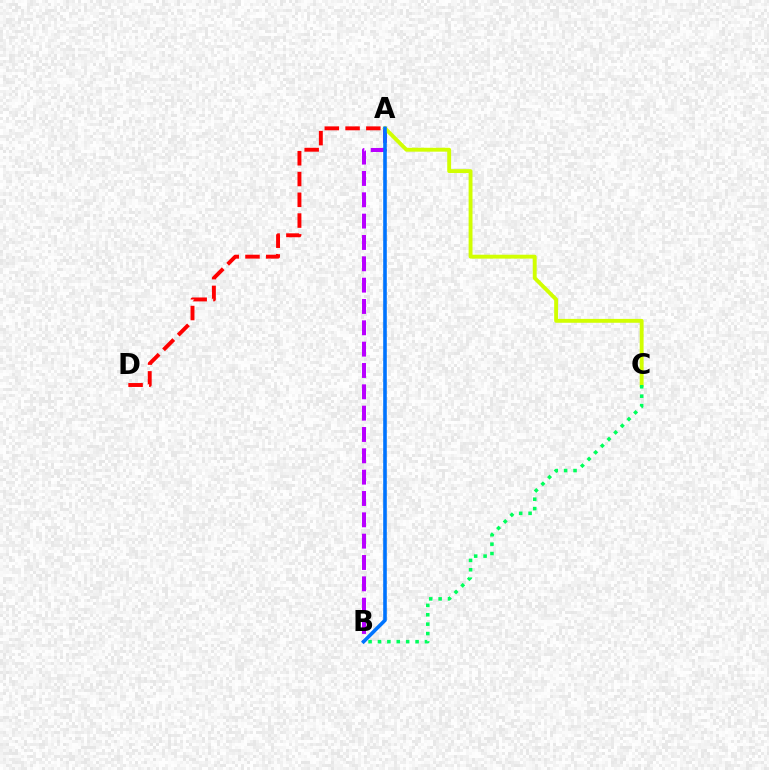{('A', 'B'): [{'color': '#b900ff', 'line_style': 'dashed', 'thickness': 2.9}, {'color': '#0074ff', 'line_style': 'solid', 'thickness': 2.6}], ('A', 'C'): [{'color': '#d1ff00', 'line_style': 'solid', 'thickness': 2.79}], ('A', 'D'): [{'color': '#ff0000', 'line_style': 'dashed', 'thickness': 2.82}], ('B', 'C'): [{'color': '#00ff5c', 'line_style': 'dotted', 'thickness': 2.55}]}